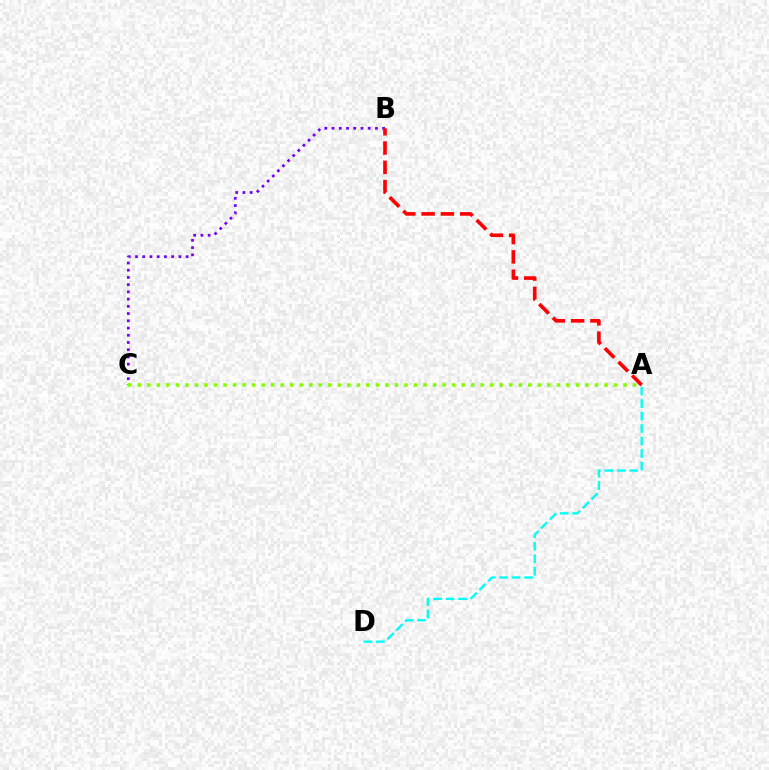{('B', 'C'): [{'color': '#7200ff', 'line_style': 'dotted', 'thickness': 1.96}], ('A', 'B'): [{'color': '#ff0000', 'line_style': 'dashed', 'thickness': 2.62}], ('A', 'C'): [{'color': '#84ff00', 'line_style': 'dotted', 'thickness': 2.59}], ('A', 'D'): [{'color': '#00fff6', 'line_style': 'dashed', 'thickness': 1.7}]}